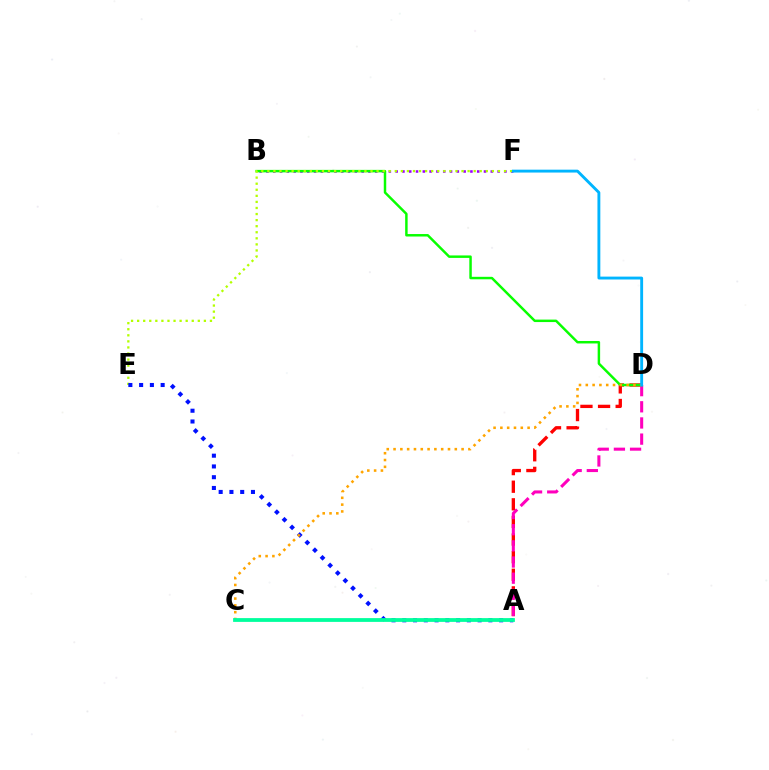{('B', 'F'): [{'color': '#9b00ff', 'line_style': 'dotted', 'thickness': 1.85}], ('A', 'D'): [{'color': '#ff0000', 'line_style': 'dashed', 'thickness': 2.39}, {'color': '#ff00bd', 'line_style': 'dashed', 'thickness': 2.19}], ('B', 'D'): [{'color': '#08ff00', 'line_style': 'solid', 'thickness': 1.78}], ('E', 'F'): [{'color': '#b3ff00', 'line_style': 'dotted', 'thickness': 1.65}], ('A', 'E'): [{'color': '#0010ff', 'line_style': 'dotted', 'thickness': 2.92}], ('C', 'D'): [{'color': '#ffa500', 'line_style': 'dotted', 'thickness': 1.85}], ('A', 'C'): [{'color': '#00ff9d', 'line_style': 'solid', 'thickness': 2.72}], ('D', 'F'): [{'color': '#00b5ff', 'line_style': 'solid', 'thickness': 2.07}]}